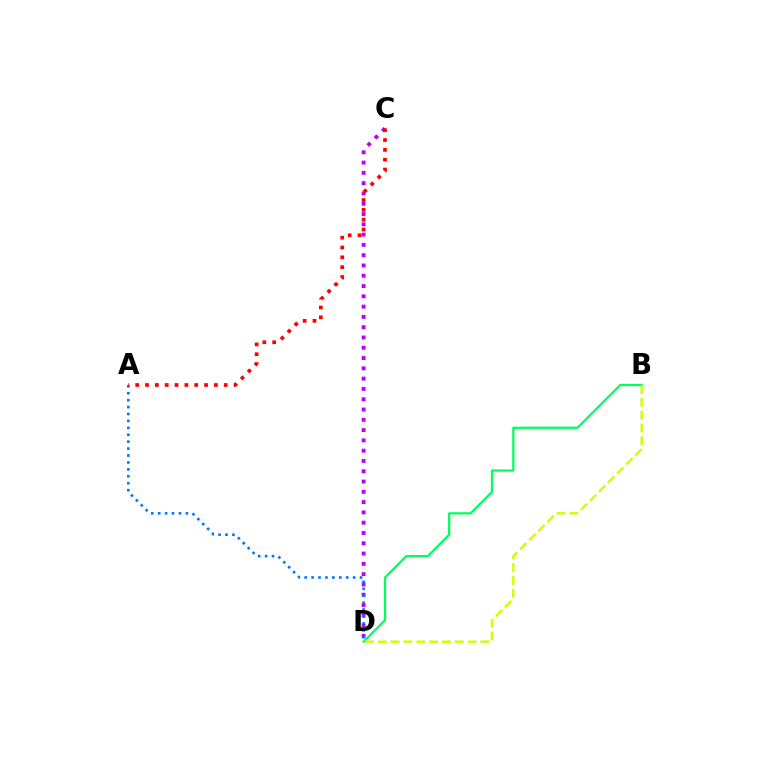{('C', 'D'): [{'color': '#b900ff', 'line_style': 'dotted', 'thickness': 2.8}], ('A', 'D'): [{'color': '#0074ff', 'line_style': 'dotted', 'thickness': 1.88}], ('B', 'D'): [{'color': '#00ff5c', 'line_style': 'solid', 'thickness': 1.61}, {'color': '#d1ff00', 'line_style': 'dashed', 'thickness': 1.74}], ('A', 'C'): [{'color': '#ff0000', 'line_style': 'dotted', 'thickness': 2.67}]}